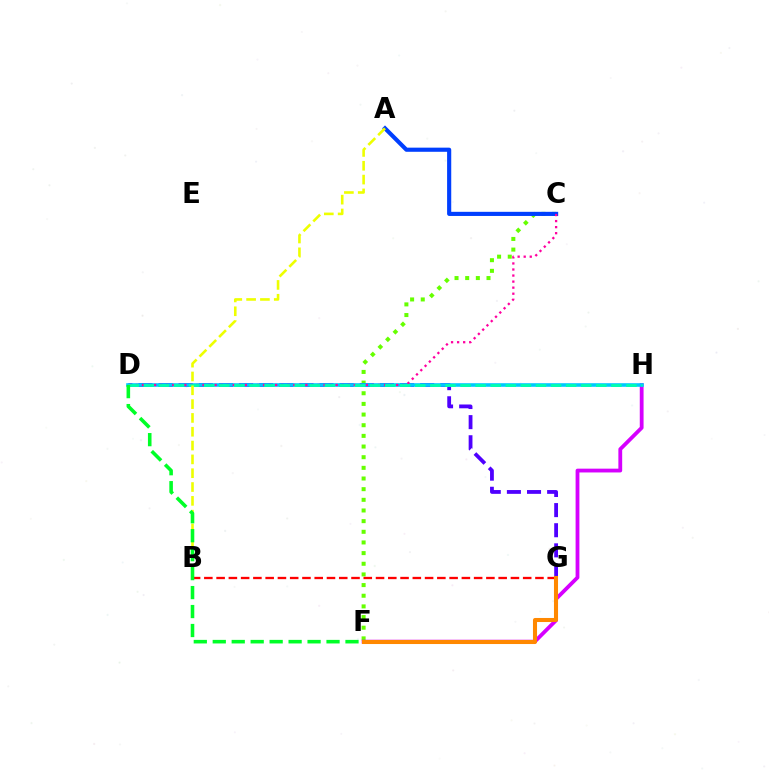{('C', 'F'): [{'color': '#66ff00', 'line_style': 'dotted', 'thickness': 2.9}], ('D', 'G'): [{'color': '#4f00ff', 'line_style': 'dashed', 'thickness': 2.73}], ('F', 'H'): [{'color': '#d600ff', 'line_style': 'solid', 'thickness': 2.74}], ('B', 'G'): [{'color': '#ff0000', 'line_style': 'dashed', 'thickness': 1.67}], ('F', 'G'): [{'color': '#ff8800', 'line_style': 'solid', 'thickness': 2.92}], ('D', 'H'): [{'color': '#00c7ff', 'line_style': 'solid', 'thickness': 2.59}, {'color': '#00ffaf', 'line_style': 'dashed', 'thickness': 2.05}], ('A', 'C'): [{'color': '#003fff', 'line_style': 'solid', 'thickness': 2.98}], ('C', 'D'): [{'color': '#ff00a0', 'line_style': 'dotted', 'thickness': 1.64}], ('A', 'B'): [{'color': '#eeff00', 'line_style': 'dashed', 'thickness': 1.88}], ('D', 'F'): [{'color': '#00ff27', 'line_style': 'dashed', 'thickness': 2.58}]}